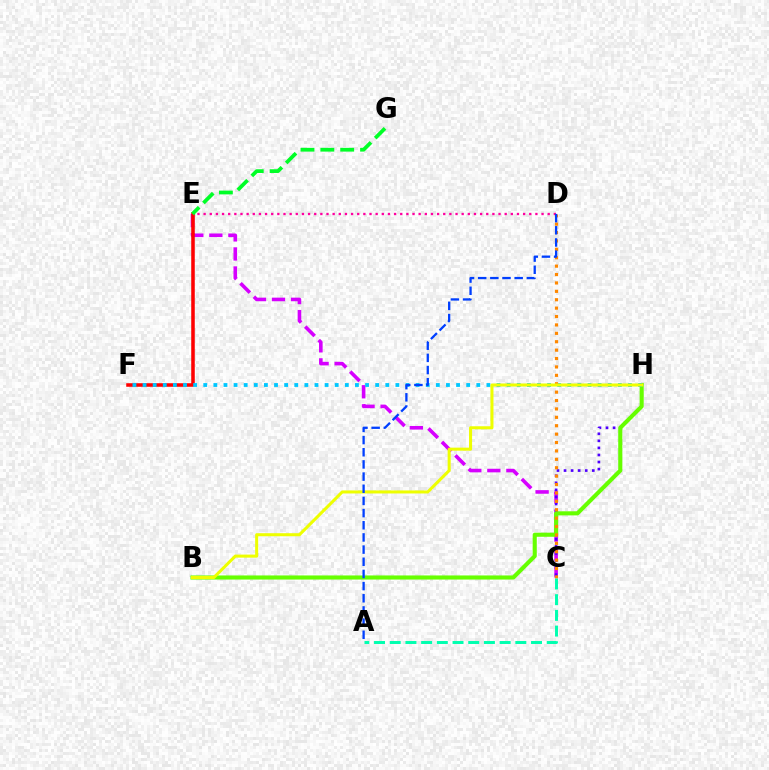{('C', 'E'): [{'color': '#d600ff', 'line_style': 'dashed', 'thickness': 2.59}], ('C', 'H'): [{'color': '#4f00ff', 'line_style': 'dotted', 'thickness': 1.92}], ('E', 'F'): [{'color': '#ff0000', 'line_style': 'solid', 'thickness': 2.55}], ('B', 'H'): [{'color': '#66ff00', 'line_style': 'solid', 'thickness': 2.96}, {'color': '#eeff00', 'line_style': 'solid', 'thickness': 2.19}], ('F', 'H'): [{'color': '#00c7ff', 'line_style': 'dotted', 'thickness': 2.75}], ('C', 'D'): [{'color': '#ff8800', 'line_style': 'dotted', 'thickness': 2.28}], ('A', 'C'): [{'color': '#00ffaf', 'line_style': 'dashed', 'thickness': 2.13}], ('D', 'E'): [{'color': '#ff00a0', 'line_style': 'dotted', 'thickness': 1.67}], ('E', 'G'): [{'color': '#00ff27', 'line_style': 'dashed', 'thickness': 2.7}], ('A', 'D'): [{'color': '#003fff', 'line_style': 'dashed', 'thickness': 1.65}]}